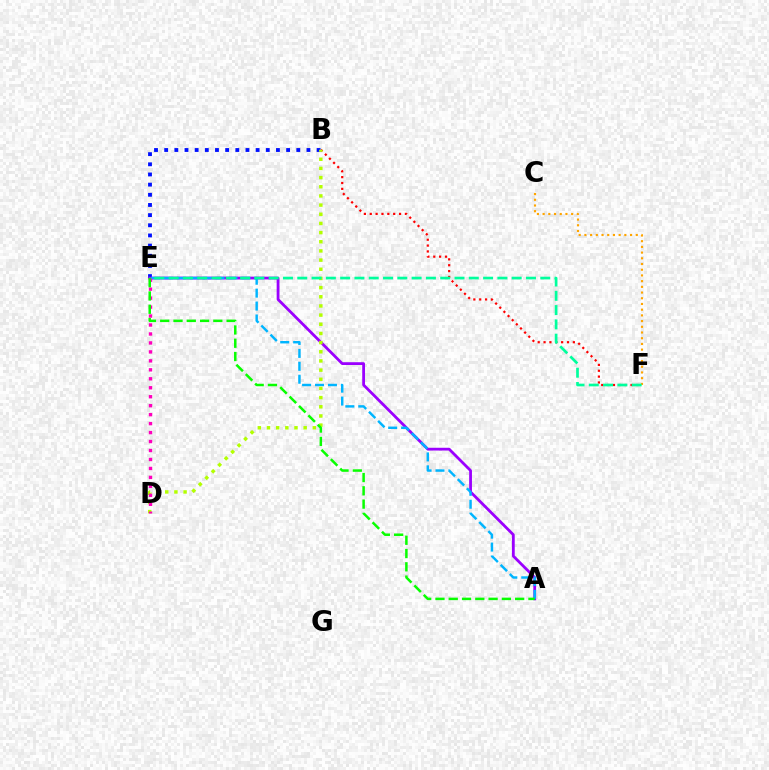{('C', 'F'): [{'color': '#ffa500', 'line_style': 'dotted', 'thickness': 1.55}], ('B', 'F'): [{'color': '#ff0000', 'line_style': 'dotted', 'thickness': 1.59}], ('B', 'E'): [{'color': '#0010ff', 'line_style': 'dotted', 'thickness': 2.76}], ('A', 'E'): [{'color': '#9b00ff', 'line_style': 'solid', 'thickness': 2.01}, {'color': '#00b5ff', 'line_style': 'dashed', 'thickness': 1.76}, {'color': '#08ff00', 'line_style': 'dashed', 'thickness': 1.8}], ('B', 'D'): [{'color': '#b3ff00', 'line_style': 'dotted', 'thickness': 2.49}], ('D', 'E'): [{'color': '#ff00bd', 'line_style': 'dotted', 'thickness': 2.44}], ('E', 'F'): [{'color': '#00ff9d', 'line_style': 'dashed', 'thickness': 1.94}]}